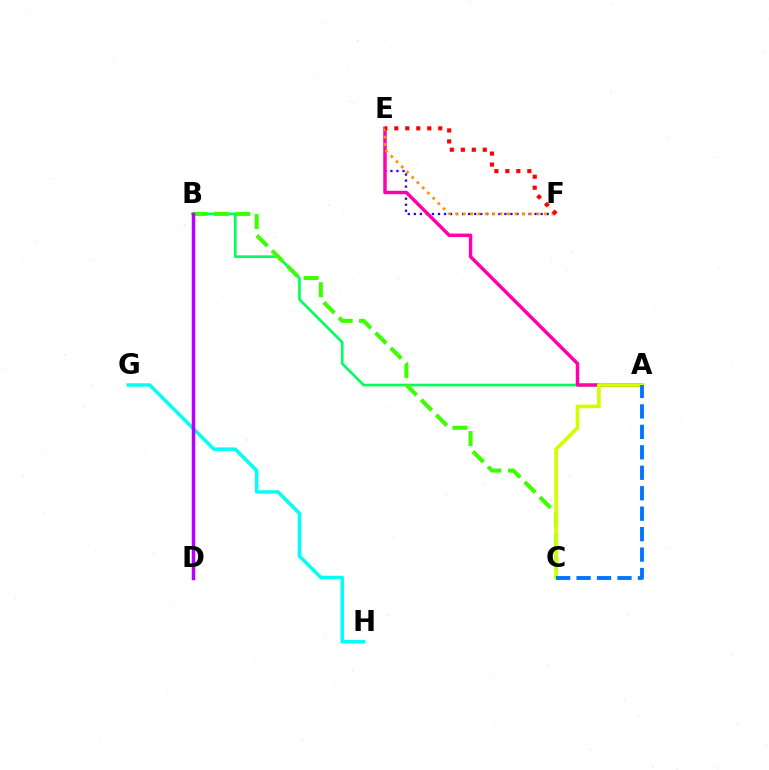{('A', 'B'): [{'color': '#00ff5c', 'line_style': 'solid', 'thickness': 1.91}], ('E', 'F'): [{'color': '#2500ff', 'line_style': 'dotted', 'thickness': 1.64}, {'color': '#ff9400', 'line_style': 'dotted', 'thickness': 2.01}, {'color': '#ff0000', 'line_style': 'dotted', 'thickness': 2.99}], ('A', 'E'): [{'color': '#ff00ac', 'line_style': 'solid', 'thickness': 2.48}], ('B', 'C'): [{'color': '#3dff00', 'line_style': 'dashed', 'thickness': 2.91}], ('A', 'C'): [{'color': '#d1ff00', 'line_style': 'solid', 'thickness': 2.64}, {'color': '#0074ff', 'line_style': 'dashed', 'thickness': 2.78}], ('G', 'H'): [{'color': '#00fff6', 'line_style': 'solid', 'thickness': 2.51}], ('B', 'D'): [{'color': '#b900ff', 'line_style': 'solid', 'thickness': 2.52}]}